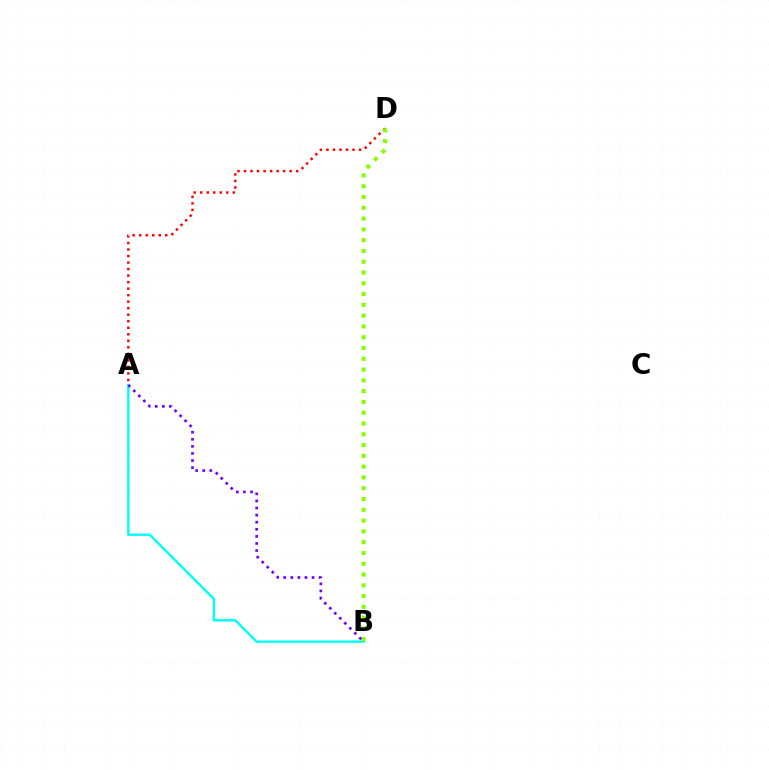{('A', 'D'): [{'color': '#ff0000', 'line_style': 'dotted', 'thickness': 1.77}], ('A', 'B'): [{'color': '#00fff6', 'line_style': 'solid', 'thickness': 1.73}, {'color': '#7200ff', 'line_style': 'dotted', 'thickness': 1.92}], ('B', 'D'): [{'color': '#84ff00', 'line_style': 'dotted', 'thickness': 2.93}]}